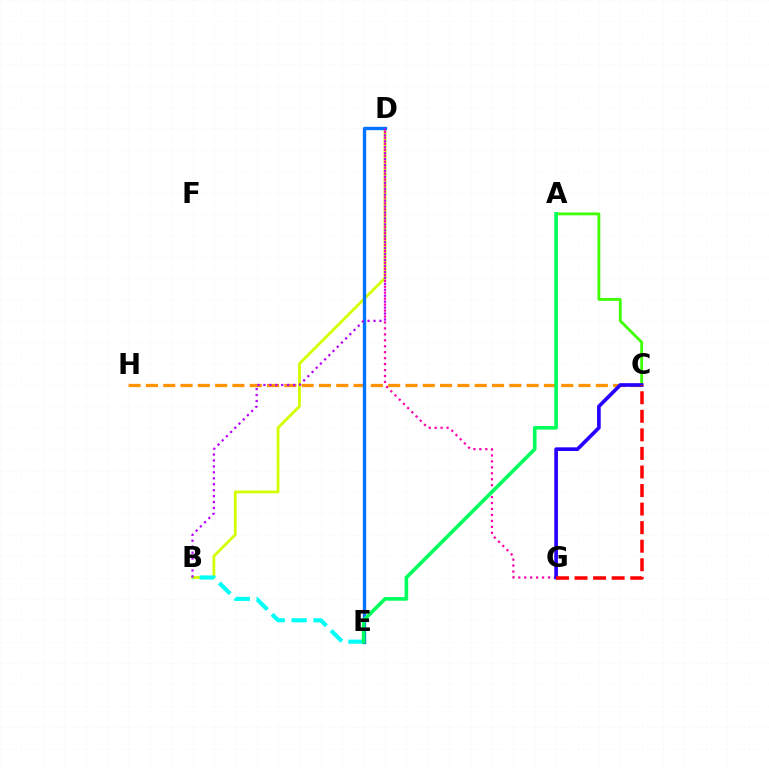{('B', 'D'): [{'color': '#d1ff00', 'line_style': 'solid', 'thickness': 2.0}, {'color': '#b900ff', 'line_style': 'dotted', 'thickness': 1.61}], ('C', 'H'): [{'color': '#ff9400', 'line_style': 'dashed', 'thickness': 2.35}], ('A', 'C'): [{'color': '#3dff00', 'line_style': 'solid', 'thickness': 2.02}], ('B', 'E'): [{'color': '#00fff6', 'line_style': 'dashed', 'thickness': 2.98}], ('D', 'E'): [{'color': '#0074ff', 'line_style': 'solid', 'thickness': 2.41}], ('D', 'G'): [{'color': '#ff00ac', 'line_style': 'dotted', 'thickness': 1.62}], ('A', 'E'): [{'color': '#00ff5c', 'line_style': 'solid', 'thickness': 2.61}], ('C', 'G'): [{'color': '#2500ff', 'line_style': 'solid', 'thickness': 2.63}, {'color': '#ff0000', 'line_style': 'dashed', 'thickness': 2.52}]}